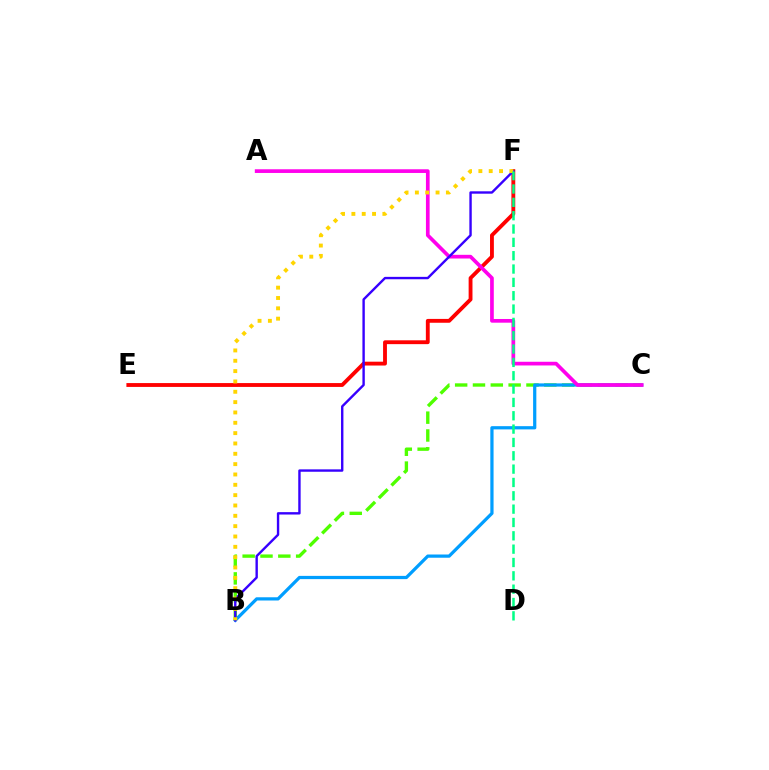{('B', 'C'): [{'color': '#4fff00', 'line_style': 'dashed', 'thickness': 2.42}, {'color': '#009eff', 'line_style': 'solid', 'thickness': 2.33}], ('E', 'F'): [{'color': '#ff0000', 'line_style': 'solid', 'thickness': 2.77}], ('A', 'C'): [{'color': '#ff00ed', 'line_style': 'solid', 'thickness': 2.66}], ('B', 'F'): [{'color': '#3700ff', 'line_style': 'solid', 'thickness': 1.72}, {'color': '#ffd500', 'line_style': 'dotted', 'thickness': 2.81}], ('D', 'F'): [{'color': '#00ff86', 'line_style': 'dashed', 'thickness': 1.81}]}